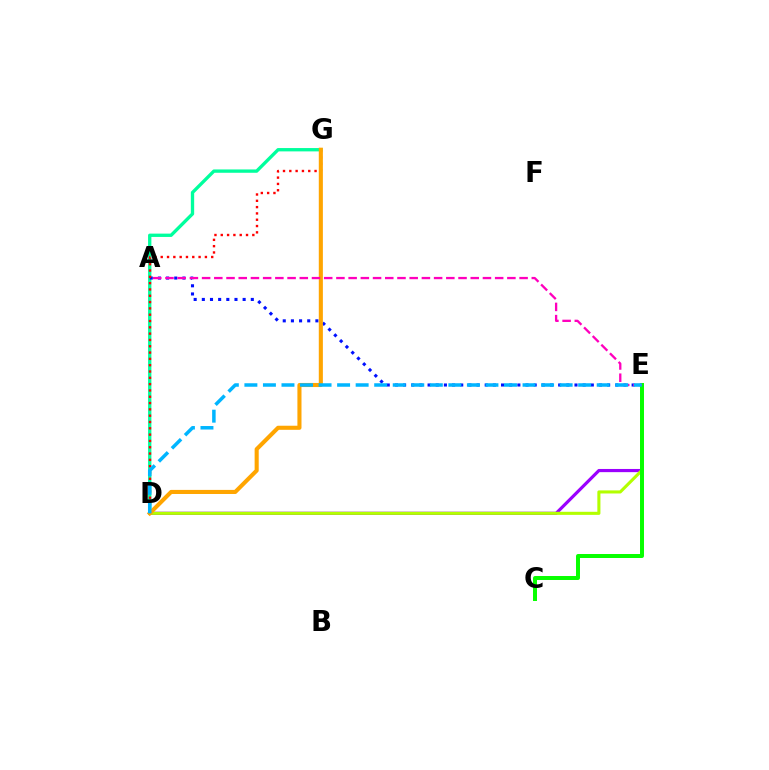{('D', 'E'): [{'color': '#9b00ff', 'line_style': 'solid', 'thickness': 2.29}, {'color': '#b3ff00', 'line_style': 'solid', 'thickness': 2.22}, {'color': '#00b5ff', 'line_style': 'dashed', 'thickness': 2.52}], ('D', 'G'): [{'color': '#00ff9d', 'line_style': 'solid', 'thickness': 2.4}, {'color': '#ff0000', 'line_style': 'dotted', 'thickness': 1.71}, {'color': '#ffa500', 'line_style': 'solid', 'thickness': 2.94}], ('A', 'E'): [{'color': '#0010ff', 'line_style': 'dotted', 'thickness': 2.22}, {'color': '#ff00bd', 'line_style': 'dashed', 'thickness': 1.66}], ('C', 'E'): [{'color': '#08ff00', 'line_style': 'solid', 'thickness': 2.86}]}